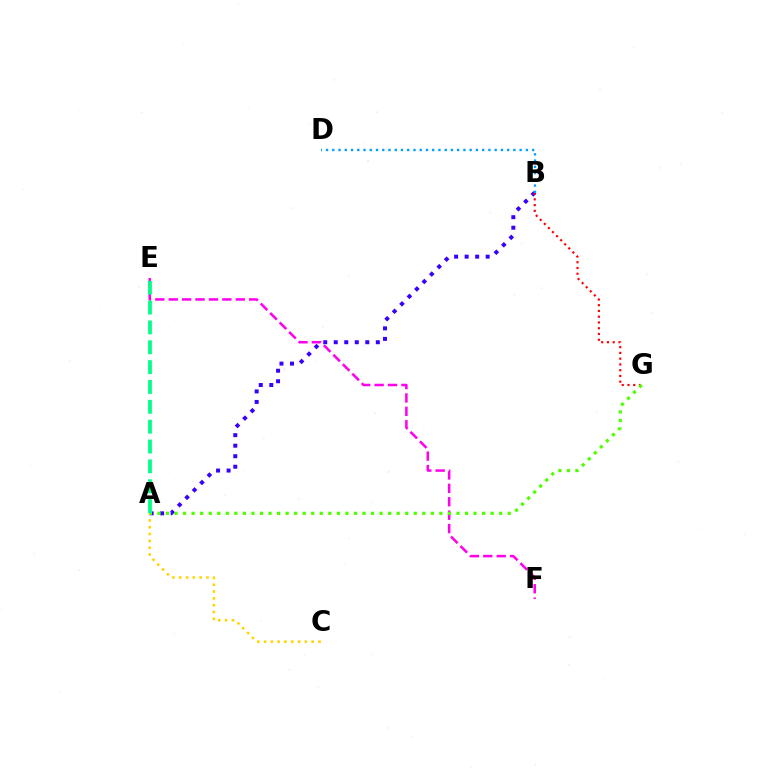{('E', 'F'): [{'color': '#ff00ed', 'line_style': 'dashed', 'thickness': 1.82}], ('A', 'B'): [{'color': '#3700ff', 'line_style': 'dotted', 'thickness': 2.86}], ('A', 'C'): [{'color': '#ffd500', 'line_style': 'dotted', 'thickness': 1.85}], ('B', 'G'): [{'color': '#ff0000', 'line_style': 'dotted', 'thickness': 1.56}], ('A', 'G'): [{'color': '#4fff00', 'line_style': 'dotted', 'thickness': 2.32}], ('A', 'E'): [{'color': '#00ff86', 'line_style': 'dashed', 'thickness': 2.7}], ('B', 'D'): [{'color': '#009eff', 'line_style': 'dotted', 'thickness': 1.7}]}